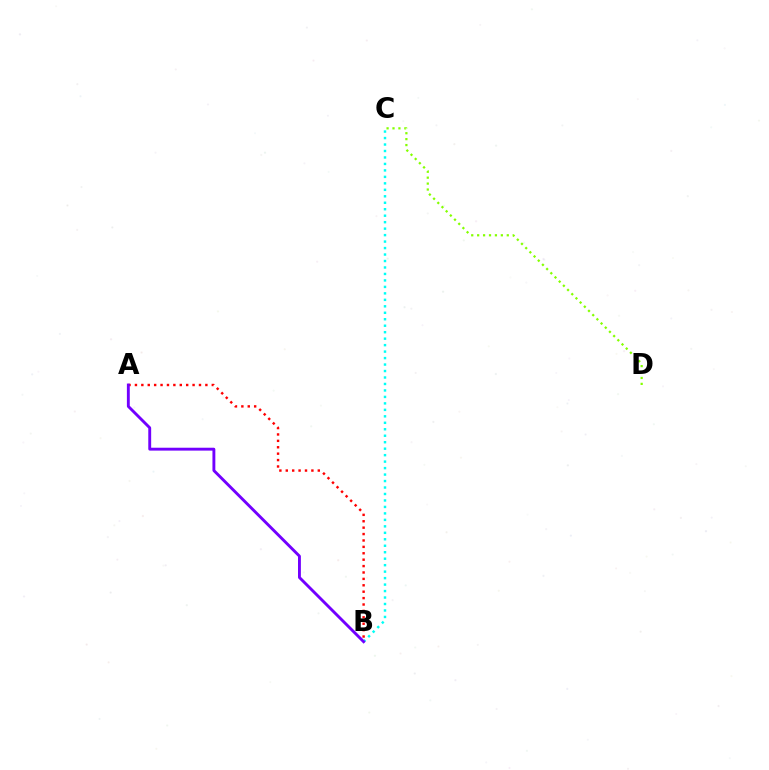{('A', 'B'): [{'color': '#ff0000', 'line_style': 'dotted', 'thickness': 1.74}, {'color': '#7200ff', 'line_style': 'solid', 'thickness': 2.08}], ('B', 'C'): [{'color': '#00fff6', 'line_style': 'dotted', 'thickness': 1.76}], ('C', 'D'): [{'color': '#84ff00', 'line_style': 'dotted', 'thickness': 1.61}]}